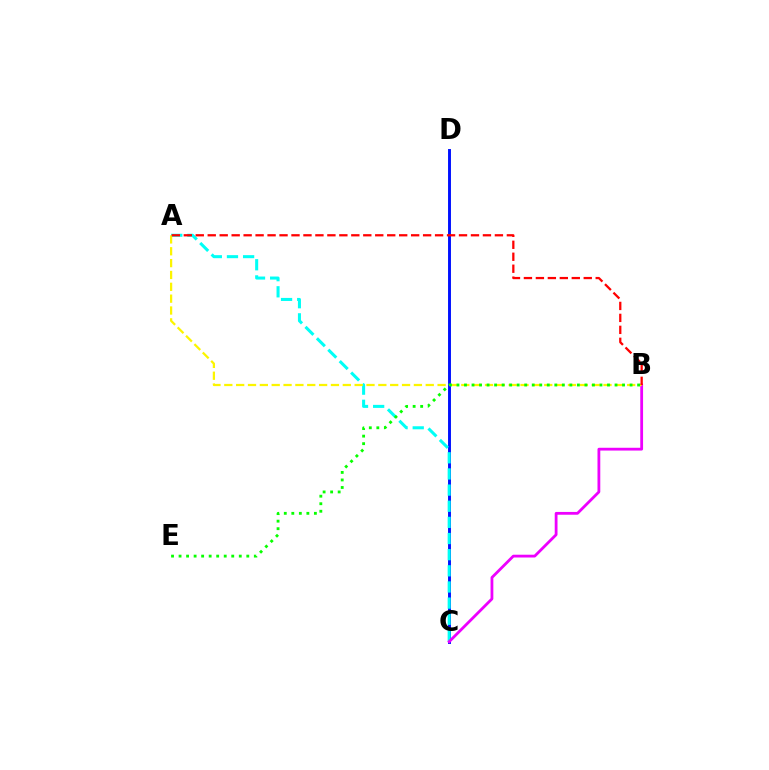{('C', 'D'): [{'color': '#0010ff', 'line_style': 'solid', 'thickness': 2.1}], ('A', 'C'): [{'color': '#00fff6', 'line_style': 'dashed', 'thickness': 2.19}], ('B', 'C'): [{'color': '#ee00ff', 'line_style': 'solid', 'thickness': 2.01}], ('A', 'B'): [{'color': '#fcf500', 'line_style': 'dashed', 'thickness': 1.61}, {'color': '#ff0000', 'line_style': 'dashed', 'thickness': 1.63}], ('B', 'E'): [{'color': '#08ff00', 'line_style': 'dotted', 'thickness': 2.04}]}